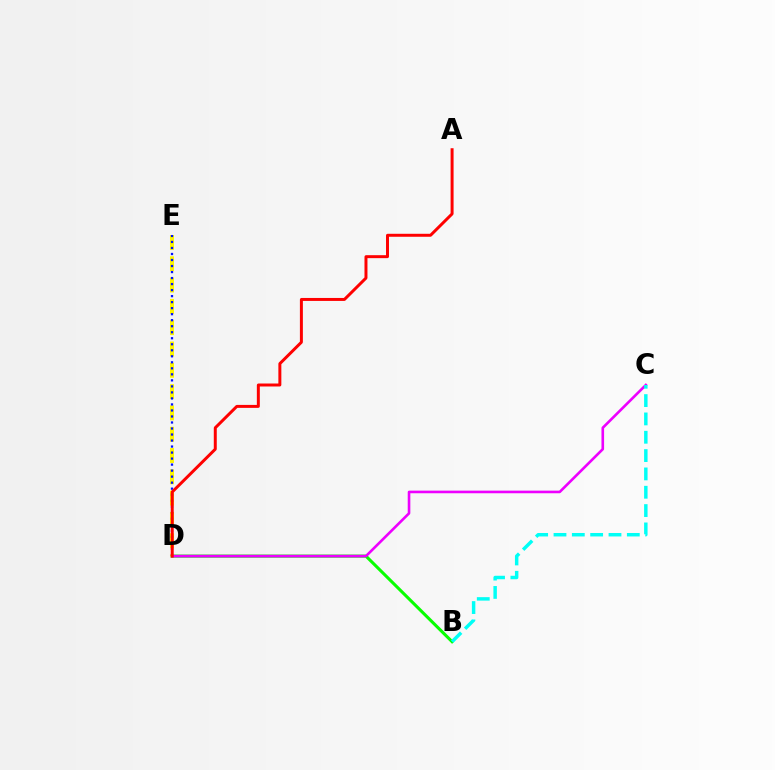{('B', 'D'): [{'color': '#08ff00', 'line_style': 'solid', 'thickness': 2.22}], ('D', 'E'): [{'color': '#fcf500', 'line_style': 'dashed', 'thickness': 2.89}, {'color': '#0010ff', 'line_style': 'dotted', 'thickness': 1.63}], ('C', 'D'): [{'color': '#ee00ff', 'line_style': 'solid', 'thickness': 1.89}], ('B', 'C'): [{'color': '#00fff6', 'line_style': 'dashed', 'thickness': 2.49}], ('A', 'D'): [{'color': '#ff0000', 'line_style': 'solid', 'thickness': 2.14}]}